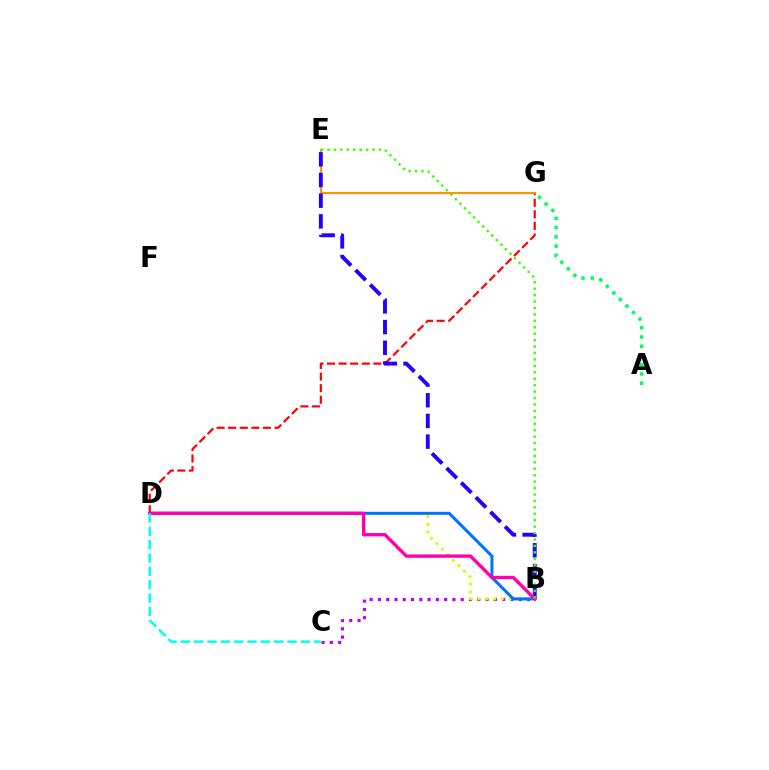{('B', 'C'): [{'color': '#b900ff', 'line_style': 'dotted', 'thickness': 2.25}], ('B', 'D'): [{'color': '#d1ff00', 'line_style': 'dotted', 'thickness': 2.1}, {'color': '#0074ff', 'line_style': 'solid', 'thickness': 2.19}, {'color': '#ff00ac', 'line_style': 'solid', 'thickness': 2.42}], ('D', 'G'): [{'color': '#ff0000', 'line_style': 'dashed', 'thickness': 1.57}], ('E', 'G'): [{'color': '#ff9400', 'line_style': 'solid', 'thickness': 1.53}], ('B', 'E'): [{'color': '#2500ff', 'line_style': 'dashed', 'thickness': 2.81}, {'color': '#3dff00', 'line_style': 'dotted', 'thickness': 1.75}], ('A', 'G'): [{'color': '#00ff5c', 'line_style': 'dotted', 'thickness': 2.51}], ('C', 'D'): [{'color': '#00fff6', 'line_style': 'dashed', 'thickness': 1.81}]}